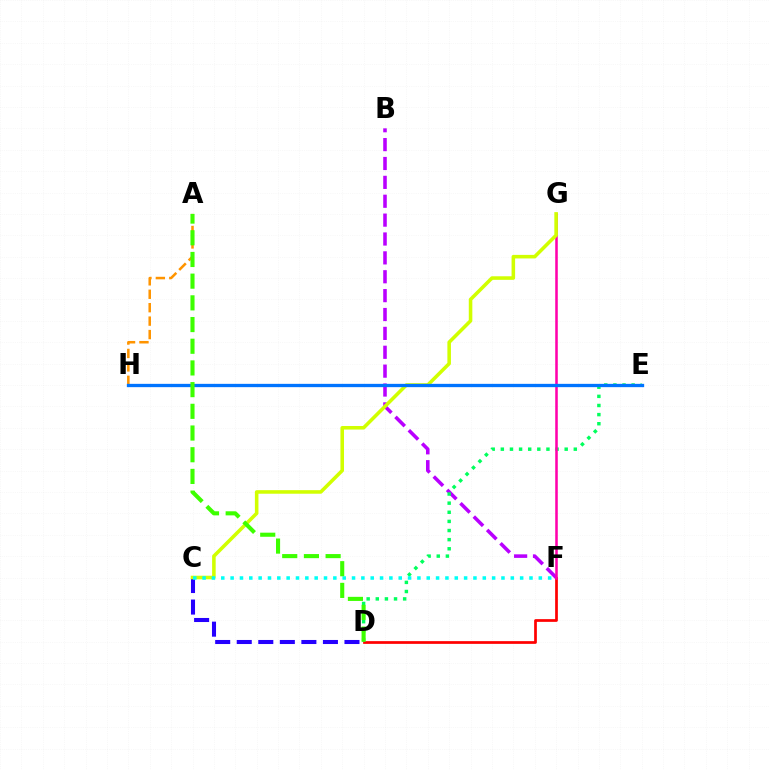{('D', 'F'): [{'color': '#ff0000', 'line_style': 'solid', 'thickness': 1.96}], ('B', 'F'): [{'color': '#b900ff', 'line_style': 'dashed', 'thickness': 2.56}], ('D', 'E'): [{'color': '#00ff5c', 'line_style': 'dotted', 'thickness': 2.48}], ('C', 'D'): [{'color': '#2500ff', 'line_style': 'dashed', 'thickness': 2.93}], ('F', 'G'): [{'color': '#ff00ac', 'line_style': 'solid', 'thickness': 1.83}], ('C', 'G'): [{'color': '#d1ff00', 'line_style': 'solid', 'thickness': 2.56}], ('C', 'F'): [{'color': '#00fff6', 'line_style': 'dotted', 'thickness': 2.54}], ('A', 'H'): [{'color': '#ff9400', 'line_style': 'dashed', 'thickness': 1.82}], ('E', 'H'): [{'color': '#0074ff', 'line_style': 'solid', 'thickness': 2.38}], ('A', 'D'): [{'color': '#3dff00', 'line_style': 'dashed', 'thickness': 2.95}]}